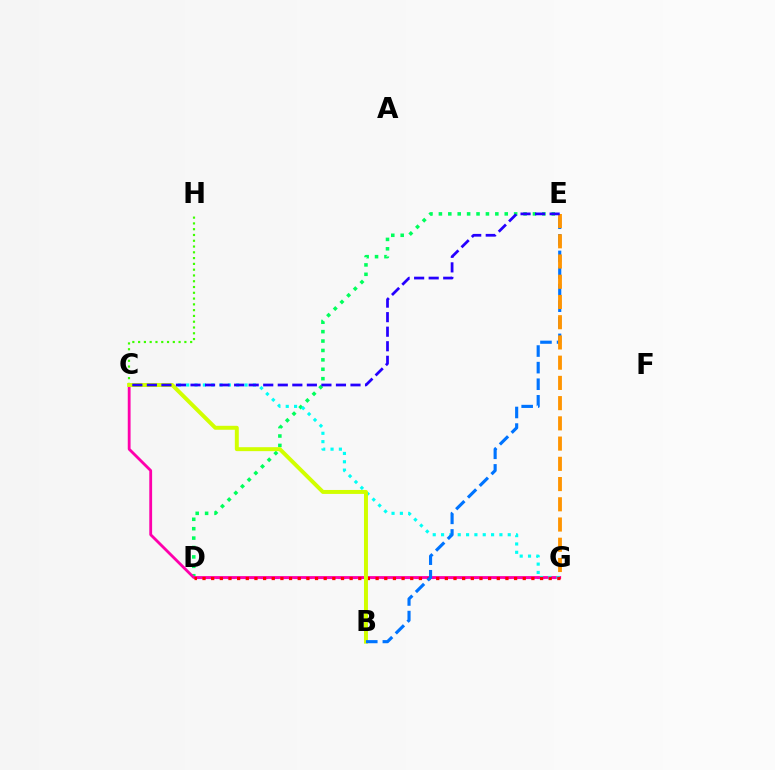{('C', 'H'): [{'color': '#3dff00', 'line_style': 'dotted', 'thickness': 1.57}], ('D', 'G'): [{'color': '#b900ff', 'line_style': 'dashed', 'thickness': 1.5}, {'color': '#ff0000', 'line_style': 'dotted', 'thickness': 2.35}], ('D', 'E'): [{'color': '#00ff5c', 'line_style': 'dotted', 'thickness': 2.56}], ('C', 'G'): [{'color': '#ff00ac', 'line_style': 'solid', 'thickness': 2.03}, {'color': '#00fff6', 'line_style': 'dotted', 'thickness': 2.26}], ('B', 'C'): [{'color': '#d1ff00', 'line_style': 'solid', 'thickness': 2.85}], ('B', 'E'): [{'color': '#0074ff', 'line_style': 'dashed', 'thickness': 2.25}], ('E', 'G'): [{'color': '#ff9400', 'line_style': 'dashed', 'thickness': 2.75}], ('C', 'E'): [{'color': '#2500ff', 'line_style': 'dashed', 'thickness': 1.98}]}